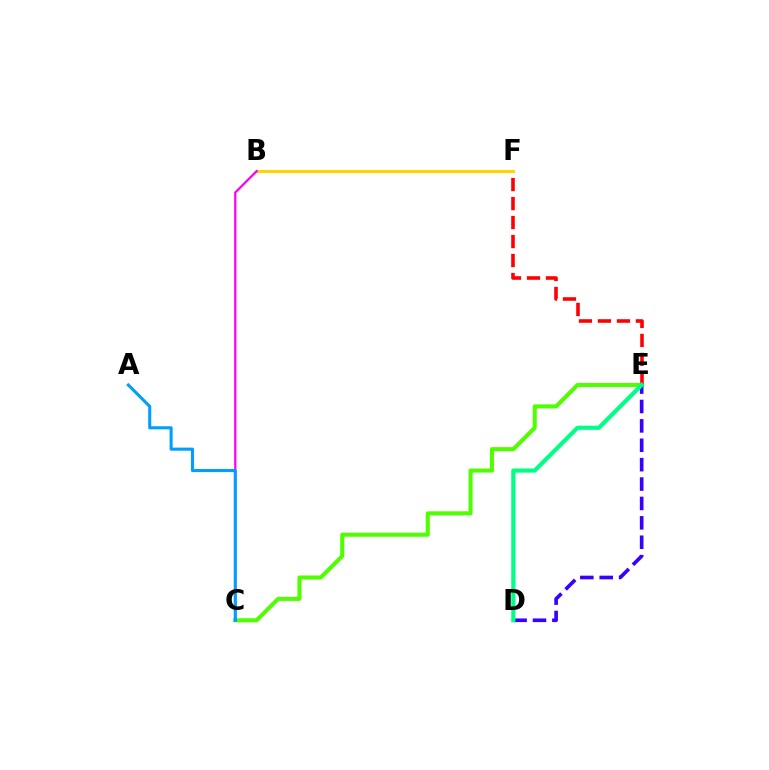{('C', 'E'): [{'color': '#4fff00', 'line_style': 'solid', 'thickness': 2.91}], ('E', 'F'): [{'color': '#ff0000', 'line_style': 'dashed', 'thickness': 2.58}], ('D', 'E'): [{'color': '#3700ff', 'line_style': 'dashed', 'thickness': 2.63}, {'color': '#00ff86', 'line_style': 'solid', 'thickness': 2.99}], ('B', 'F'): [{'color': '#ffd500', 'line_style': 'solid', 'thickness': 2.2}], ('B', 'C'): [{'color': '#ff00ed', 'line_style': 'solid', 'thickness': 1.61}], ('A', 'C'): [{'color': '#009eff', 'line_style': 'solid', 'thickness': 2.21}]}